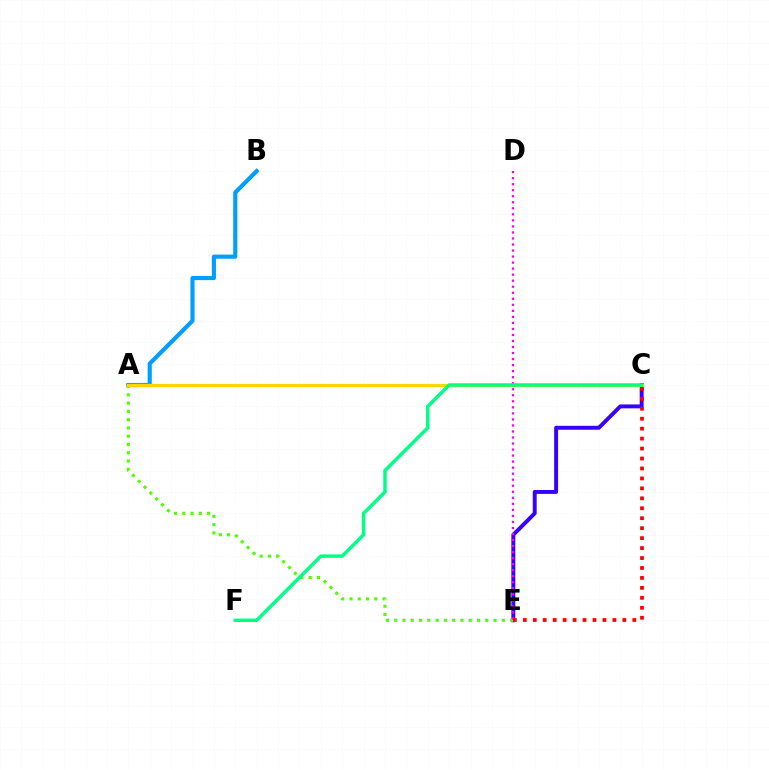{('C', 'E'): [{'color': '#3700ff', 'line_style': 'solid', 'thickness': 2.83}, {'color': '#ff0000', 'line_style': 'dotted', 'thickness': 2.7}], ('A', 'B'): [{'color': '#009eff', 'line_style': 'solid', 'thickness': 2.98}], ('A', 'E'): [{'color': '#4fff00', 'line_style': 'dotted', 'thickness': 2.25}], ('D', 'E'): [{'color': '#ff00ed', 'line_style': 'dotted', 'thickness': 1.64}], ('A', 'C'): [{'color': '#ffd500', 'line_style': 'solid', 'thickness': 2.35}], ('C', 'F'): [{'color': '#00ff86', 'line_style': 'solid', 'thickness': 2.49}]}